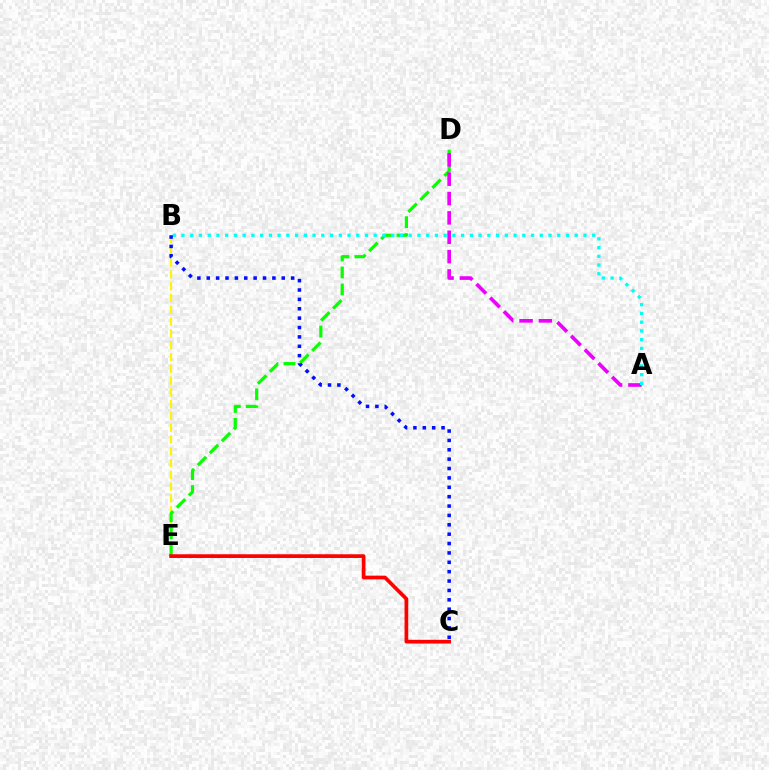{('B', 'E'): [{'color': '#fcf500', 'line_style': 'dashed', 'thickness': 1.6}], ('D', 'E'): [{'color': '#08ff00', 'line_style': 'dashed', 'thickness': 2.31}], ('A', 'D'): [{'color': '#ee00ff', 'line_style': 'dashed', 'thickness': 2.63}], ('A', 'B'): [{'color': '#00fff6', 'line_style': 'dotted', 'thickness': 2.37}], ('C', 'E'): [{'color': '#ff0000', 'line_style': 'solid', 'thickness': 2.68}], ('B', 'C'): [{'color': '#0010ff', 'line_style': 'dotted', 'thickness': 2.55}]}